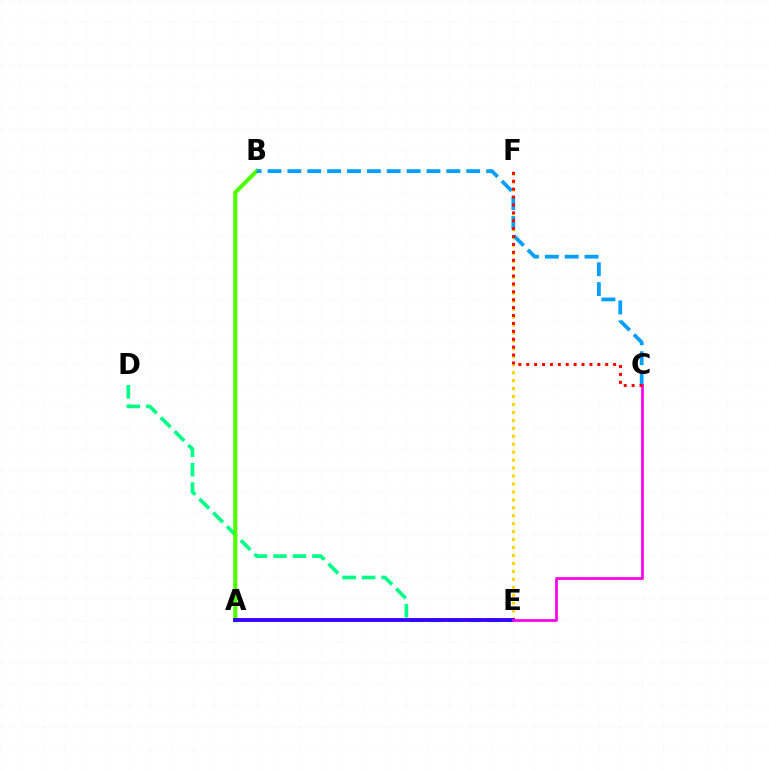{('D', 'E'): [{'color': '#00ff86', 'line_style': 'dashed', 'thickness': 2.65}], ('E', 'F'): [{'color': '#ffd500', 'line_style': 'dotted', 'thickness': 2.16}], ('A', 'B'): [{'color': '#4fff00', 'line_style': 'solid', 'thickness': 2.96}], ('B', 'C'): [{'color': '#009eff', 'line_style': 'dashed', 'thickness': 2.7}], ('A', 'E'): [{'color': '#3700ff', 'line_style': 'solid', 'thickness': 2.77}], ('C', 'E'): [{'color': '#ff00ed', 'line_style': 'solid', 'thickness': 1.96}], ('C', 'F'): [{'color': '#ff0000', 'line_style': 'dotted', 'thickness': 2.15}]}